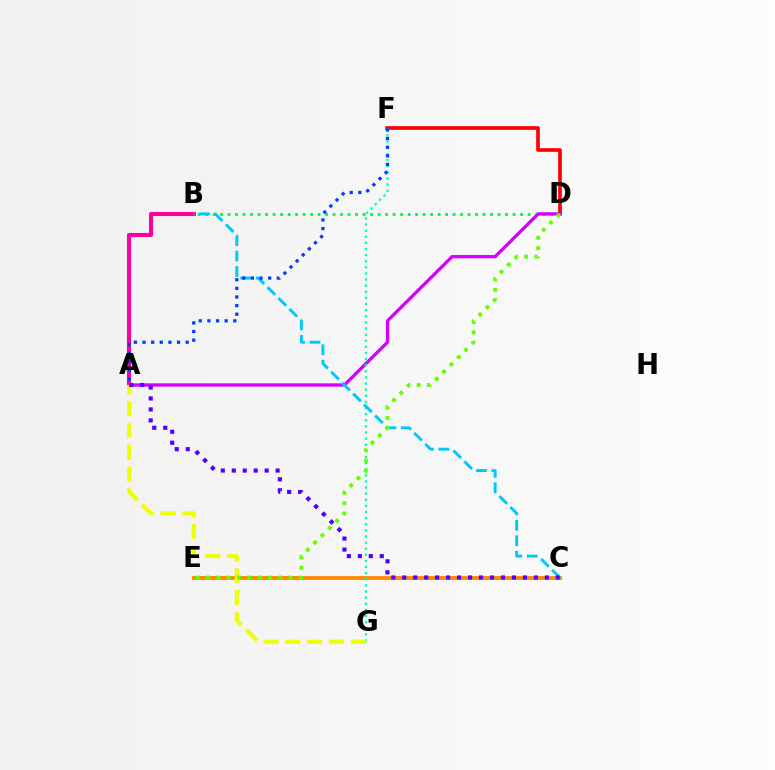{('B', 'D'): [{'color': '#00ff27', 'line_style': 'dotted', 'thickness': 2.04}], ('D', 'F'): [{'color': '#ff0000', 'line_style': 'solid', 'thickness': 2.64}], ('A', 'D'): [{'color': '#d600ff', 'line_style': 'solid', 'thickness': 2.37}], ('C', 'E'): [{'color': '#ff8800', 'line_style': 'solid', 'thickness': 2.74}], ('A', 'B'): [{'color': '#ff00a0', 'line_style': 'solid', 'thickness': 2.94}], ('F', 'G'): [{'color': '#00ffaf', 'line_style': 'dotted', 'thickness': 1.66}], ('B', 'C'): [{'color': '#00c7ff', 'line_style': 'dashed', 'thickness': 2.1}], ('A', 'G'): [{'color': '#eeff00', 'line_style': 'dashed', 'thickness': 2.97}], ('D', 'E'): [{'color': '#66ff00', 'line_style': 'dotted', 'thickness': 2.8}], ('A', 'C'): [{'color': '#4f00ff', 'line_style': 'dotted', 'thickness': 2.98}], ('A', 'F'): [{'color': '#003fff', 'line_style': 'dotted', 'thickness': 2.34}]}